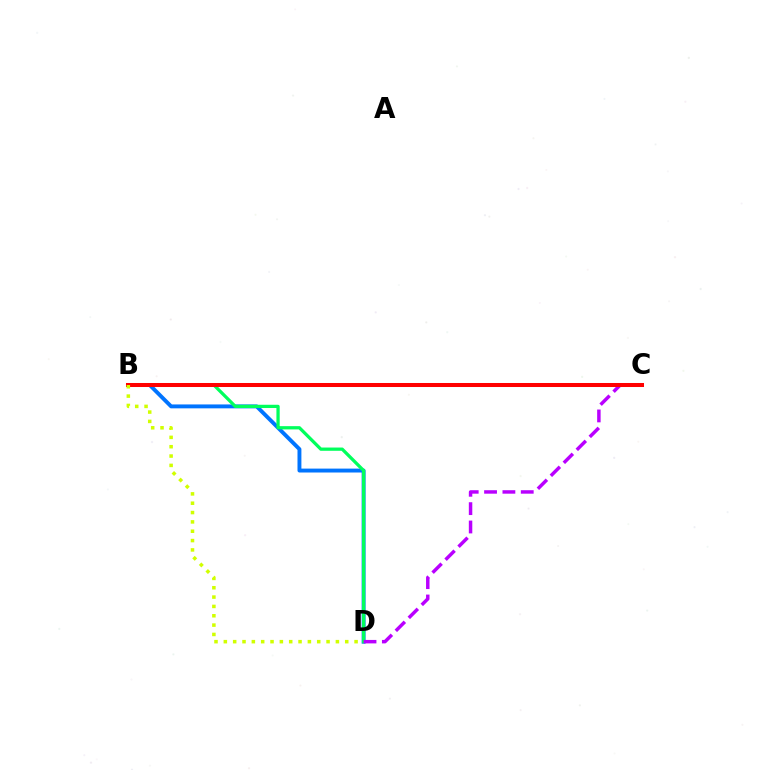{('B', 'D'): [{'color': '#0074ff', 'line_style': 'solid', 'thickness': 2.81}, {'color': '#00ff5c', 'line_style': 'solid', 'thickness': 2.34}, {'color': '#d1ff00', 'line_style': 'dotted', 'thickness': 2.54}], ('C', 'D'): [{'color': '#b900ff', 'line_style': 'dashed', 'thickness': 2.49}], ('B', 'C'): [{'color': '#ff0000', 'line_style': 'solid', 'thickness': 2.9}]}